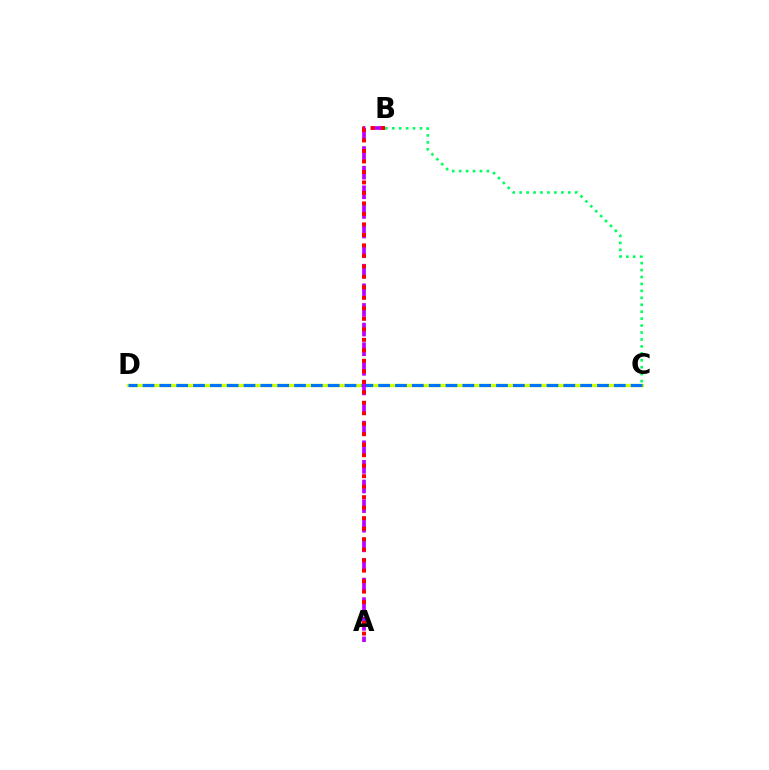{('C', 'D'): [{'color': '#d1ff00', 'line_style': 'solid', 'thickness': 2.37}, {'color': '#0074ff', 'line_style': 'dashed', 'thickness': 2.29}], ('A', 'B'): [{'color': '#b900ff', 'line_style': 'dashed', 'thickness': 2.66}, {'color': '#ff0000', 'line_style': 'dotted', 'thickness': 2.85}], ('B', 'C'): [{'color': '#00ff5c', 'line_style': 'dotted', 'thickness': 1.89}]}